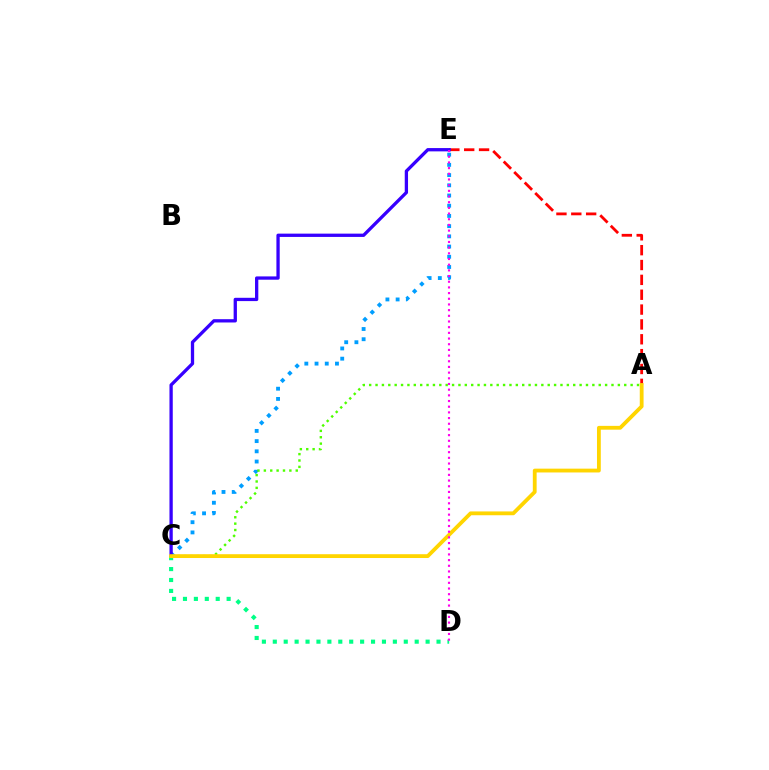{('C', 'E'): [{'color': '#009eff', 'line_style': 'dotted', 'thickness': 2.77}, {'color': '#3700ff', 'line_style': 'solid', 'thickness': 2.37}], ('A', 'C'): [{'color': '#4fff00', 'line_style': 'dotted', 'thickness': 1.73}, {'color': '#ffd500', 'line_style': 'solid', 'thickness': 2.74}], ('A', 'E'): [{'color': '#ff0000', 'line_style': 'dashed', 'thickness': 2.02}], ('C', 'D'): [{'color': '#00ff86', 'line_style': 'dotted', 'thickness': 2.97}], ('D', 'E'): [{'color': '#ff00ed', 'line_style': 'dotted', 'thickness': 1.54}]}